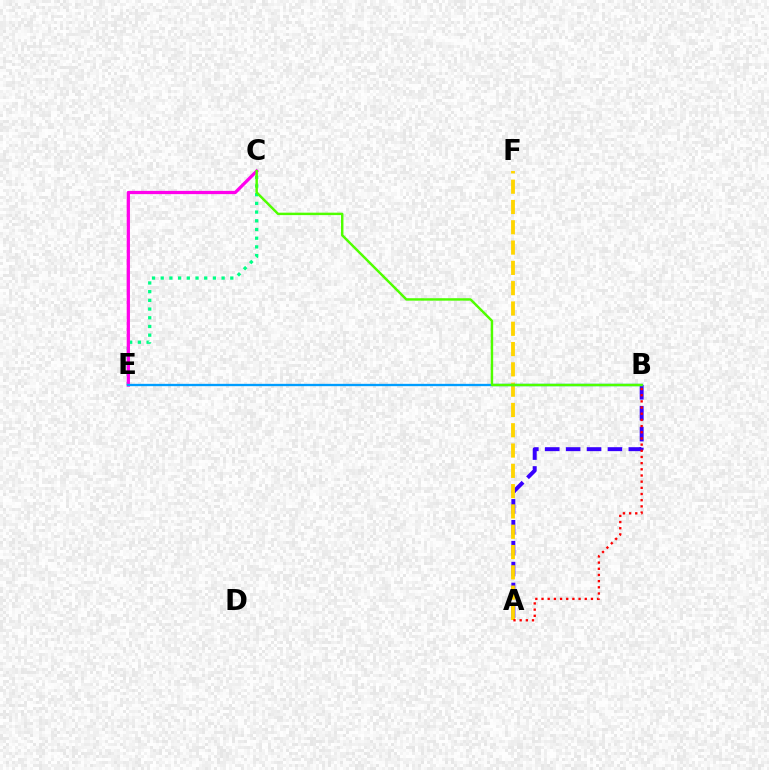{('C', 'E'): [{'color': '#00ff86', 'line_style': 'dotted', 'thickness': 2.36}, {'color': '#ff00ed', 'line_style': 'solid', 'thickness': 2.34}], ('A', 'B'): [{'color': '#3700ff', 'line_style': 'dashed', 'thickness': 2.84}, {'color': '#ff0000', 'line_style': 'dotted', 'thickness': 1.68}], ('A', 'F'): [{'color': '#ffd500', 'line_style': 'dashed', 'thickness': 2.76}], ('B', 'E'): [{'color': '#009eff', 'line_style': 'solid', 'thickness': 1.68}], ('B', 'C'): [{'color': '#4fff00', 'line_style': 'solid', 'thickness': 1.76}]}